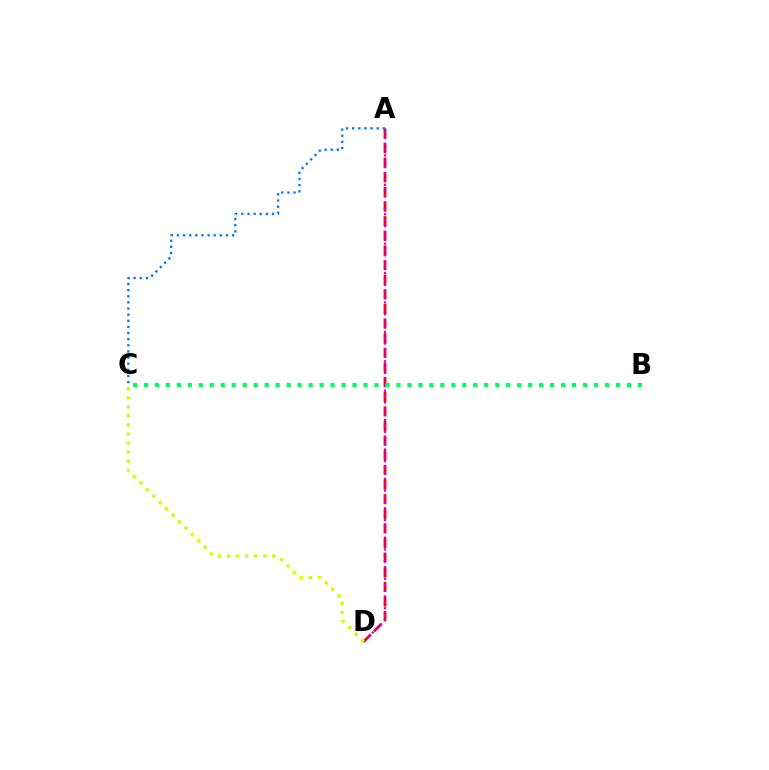{('A', 'D'): [{'color': '#ff0000', 'line_style': 'dashed', 'thickness': 1.99}, {'color': '#b900ff', 'line_style': 'dotted', 'thickness': 1.6}], ('B', 'C'): [{'color': '#00ff5c', 'line_style': 'dotted', 'thickness': 2.98}], ('C', 'D'): [{'color': '#d1ff00', 'line_style': 'dotted', 'thickness': 2.46}], ('A', 'C'): [{'color': '#0074ff', 'line_style': 'dotted', 'thickness': 1.67}]}